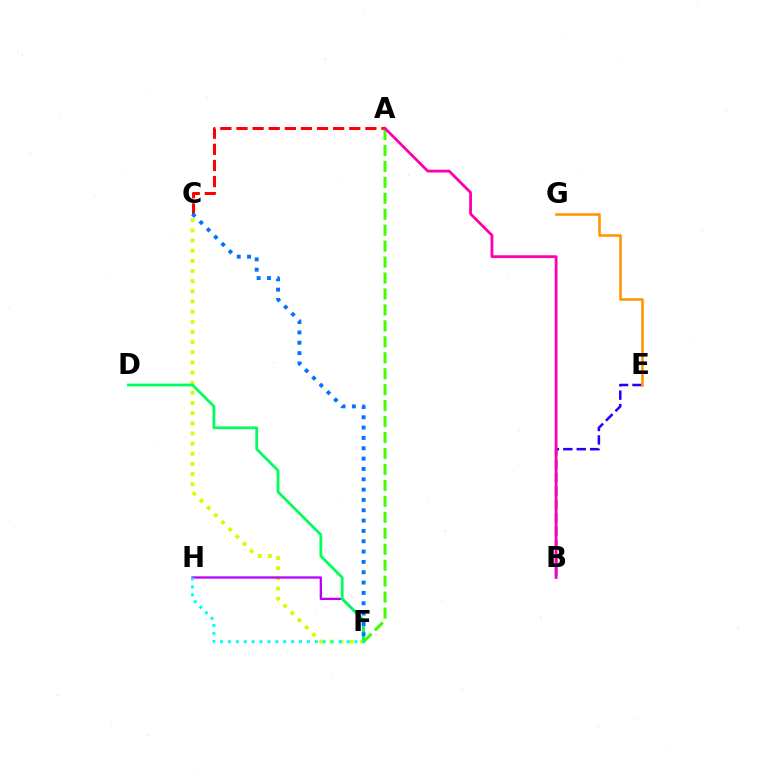{('A', 'C'): [{'color': '#ff0000', 'line_style': 'dashed', 'thickness': 2.19}], ('C', 'F'): [{'color': '#d1ff00', 'line_style': 'dotted', 'thickness': 2.76}, {'color': '#0074ff', 'line_style': 'dotted', 'thickness': 2.81}], ('A', 'F'): [{'color': '#3dff00', 'line_style': 'dashed', 'thickness': 2.17}], ('F', 'H'): [{'color': '#b900ff', 'line_style': 'solid', 'thickness': 1.65}, {'color': '#00fff6', 'line_style': 'dotted', 'thickness': 2.15}], ('D', 'F'): [{'color': '#00ff5c', 'line_style': 'solid', 'thickness': 2.0}], ('B', 'E'): [{'color': '#2500ff', 'line_style': 'dashed', 'thickness': 1.82}], ('E', 'G'): [{'color': '#ff9400', 'line_style': 'solid', 'thickness': 1.85}], ('A', 'B'): [{'color': '#ff00ac', 'line_style': 'solid', 'thickness': 2.02}]}